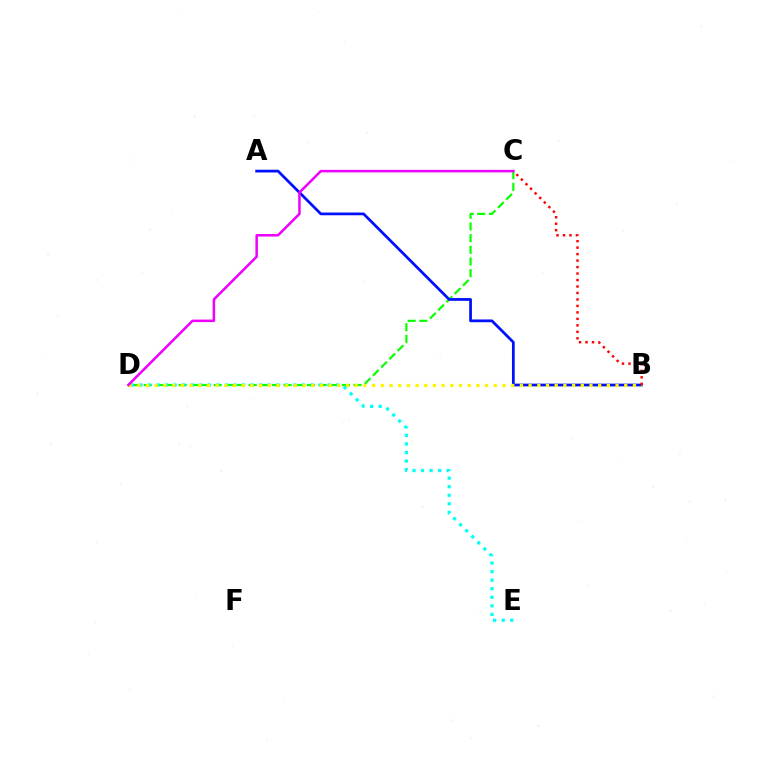{('C', 'D'): [{'color': '#08ff00', 'line_style': 'dashed', 'thickness': 1.58}, {'color': '#ee00ff', 'line_style': 'solid', 'thickness': 1.81}], ('D', 'E'): [{'color': '#00fff6', 'line_style': 'dotted', 'thickness': 2.32}], ('A', 'B'): [{'color': '#0010ff', 'line_style': 'solid', 'thickness': 1.98}], ('B', 'D'): [{'color': '#fcf500', 'line_style': 'dotted', 'thickness': 2.36}], ('B', 'C'): [{'color': '#ff0000', 'line_style': 'dotted', 'thickness': 1.76}]}